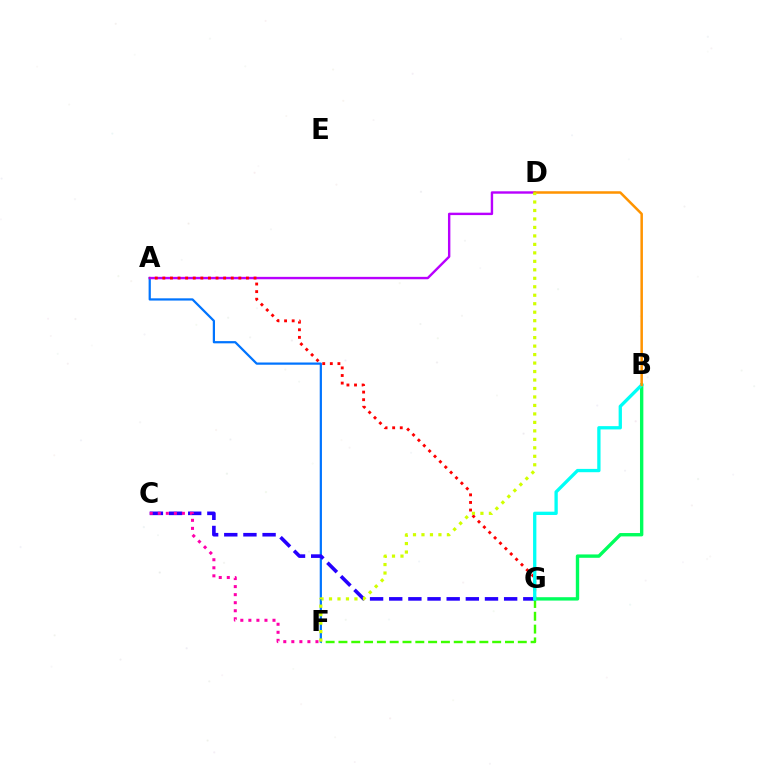{('F', 'G'): [{'color': '#3dff00', 'line_style': 'dashed', 'thickness': 1.74}], ('A', 'F'): [{'color': '#0074ff', 'line_style': 'solid', 'thickness': 1.61}], ('C', 'G'): [{'color': '#2500ff', 'line_style': 'dashed', 'thickness': 2.6}], ('B', 'G'): [{'color': '#00ff5c', 'line_style': 'solid', 'thickness': 2.43}, {'color': '#00fff6', 'line_style': 'solid', 'thickness': 2.38}], ('A', 'D'): [{'color': '#b900ff', 'line_style': 'solid', 'thickness': 1.73}], ('A', 'G'): [{'color': '#ff0000', 'line_style': 'dotted', 'thickness': 2.06}], ('C', 'F'): [{'color': '#ff00ac', 'line_style': 'dotted', 'thickness': 2.19}], ('B', 'D'): [{'color': '#ff9400', 'line_style': 'solid', 'thickness': 1.81}], ('D', 'F'): [{'color': '#d1ff00', 'line_style': 'dotted', 'thickness': 2.3}]}